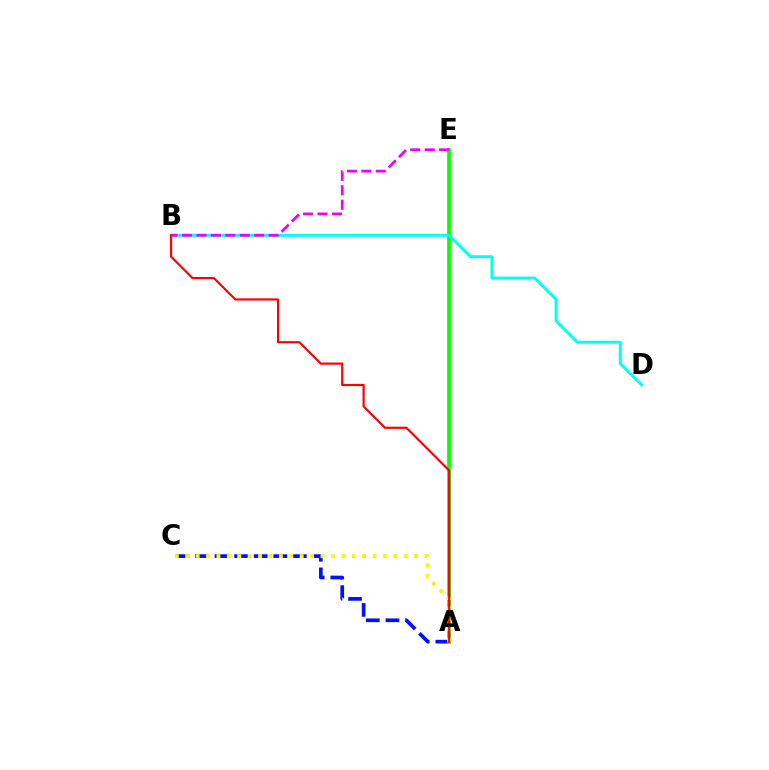{('A', 'C'): [{'color': '#0010ff', 'line_style': 'dashed', 'thickness': 2.66}, {'color': '#fcf500', 'line_style': 'dotted', 'thickness': 2.83}], ('A', 'E'): [{'color': '#08ff00', 'line_style': 'solid', 'thickness': 2.69}], ('B', 'D'): [{'color': '#00fff6', 'line_style': 'solid', 'thickness': 2.14}], ('A', 'B'): [{'color': '#ff0000', 'line_style': 'solid', 'thickness': 1.56}], ('B', 'E'): [{'color': '#ee00ff', 'line_style': 'dashed', 'thickness': 1.96}]}